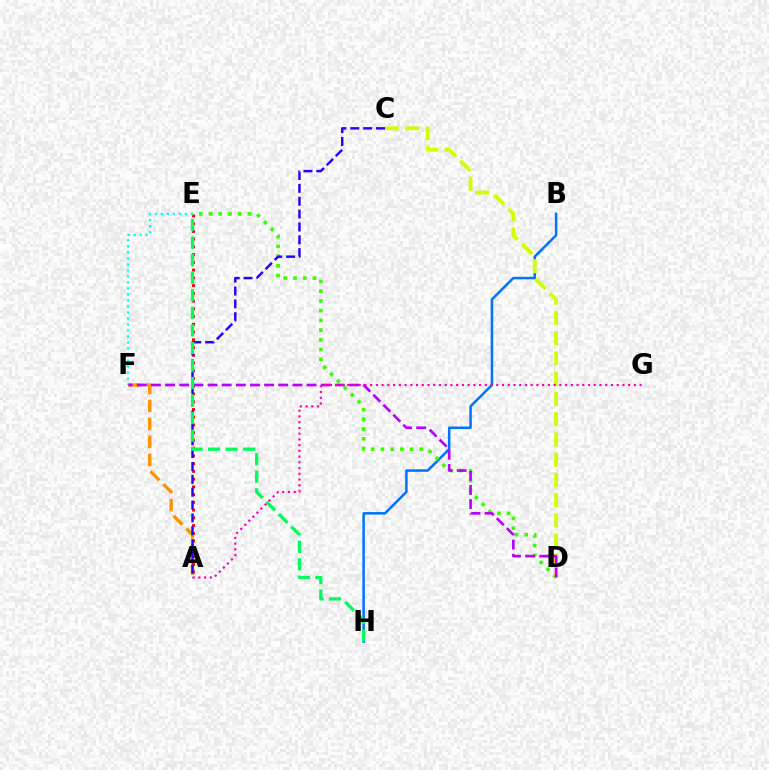{('B', 'H'): [{'color': '#0074ff', 'line_style': 'solid', 'thickness': 1.81}], ('A', 'F'): [{'color': '#ff9400', 'line_style': 'dashed', 'thickness': 2.45}], ('A', 'E'): [{'color': '#ff0000', 'line_style': 'dotted', 'thickness': 2.1}], ('E', 'F'): [{'color': '#00fff6', 'line_style': 'dotted', 'thickness': 1.63}], ('D', 'E'): [{'color': '#3dff00', 'line_style': 'dotted', 'thickness': 2.64}], ('C', 'D'): [{'color': '#d1ff00', 'line_style': 'dashed', 'thickness': 2.75}], ('D', 'F'): [{'color': '#b900ff', 'line_style': 'dashed', 'thickness': 1.92}], ('A', 'C'): [{'color': '#2500ff', 'line_style': 'dashed', 'thickness': 1.75}], ('A', 'G'): [{'color': '#ff00ac', 'line_style': 'dotted', 'thickness': 1.56}], ('E', 'H'): [{'color': '#00ff5c', 'line_style': 'dashed', 'thickness': 2.38}]}